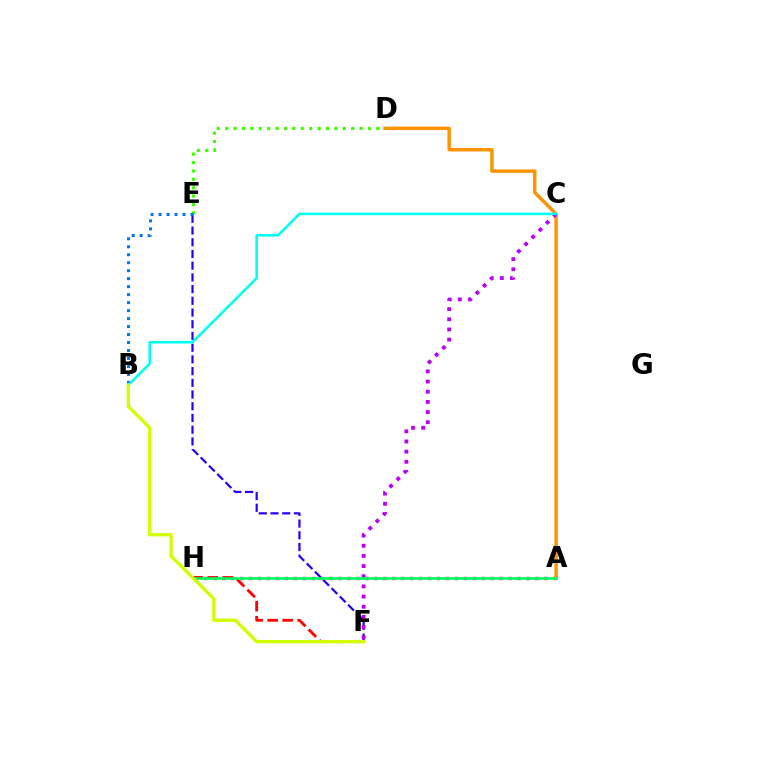{('A', 'H'): [{'color': '#ff00ac', 'line_style': 'dotted', 'thickness': 2.43}, {'color': '#00ff5c', 'line_style': 'solid', 'thickness': 1.93}], ('E', 'F'): [{'color': '#2500ff', 'line_style': 'dashed', 'thickness': 1.59}], ('A', 'D'): [{'color': '#ff9400', 'line_style': 'solid', 'thickness': 2.5}], ('D', 'E'): [{'color': '#3dff00', 'line_style': 'dotted', 'thickness': 2.28}], ('B', 'E'): [{'color': '#0074ff', 'line_style': 'dotted', 'thickness': 2.17}], ('C', 'F'): [{'color': '#b900ff', 'line_style': 'dotted', 'thickness': 2.76}], ('B', 'C'): [{'color': '#00fff6', 'line_style': 'solid', 'thickness': 1.85}], ('F', 'H'): [{'color': '#ff0000', 'line_style': 'dashed', 'thickness': 2.04}], ('B', 'F'): [{'color': '#d1ff00', 'line_style': 'solid', 'thickness': 2.38}]}